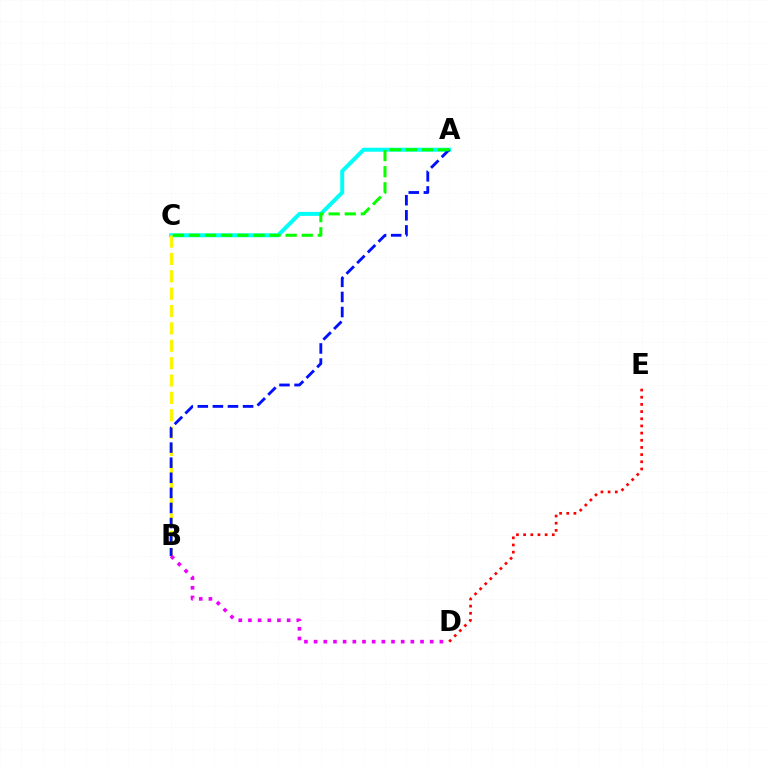{('D', 'E'): [{'color': '#ff0000', 'line_style': 'dotted', 'thickness': 1.95}], ('A', 'C'): [{'color': '#00fff6', 'line_style': 'solid', 'thickness': 2.87}, {'color': '#08ff00', 'line_style': 'dashed', 'thickness': 2.19}], ('B', 'C'): [{'color': '#fcf500', 'line_style': 'dashed', 'thickness': 2.36}], ('A', 'B'): [{'color': '#0010ff', 'line_style': 'dashed', 'thickness': 2.05}], ('B', 'D'): [{'color': '#ee00ff', 'line_style': 'dotted', 'thickness': 2.63}]}